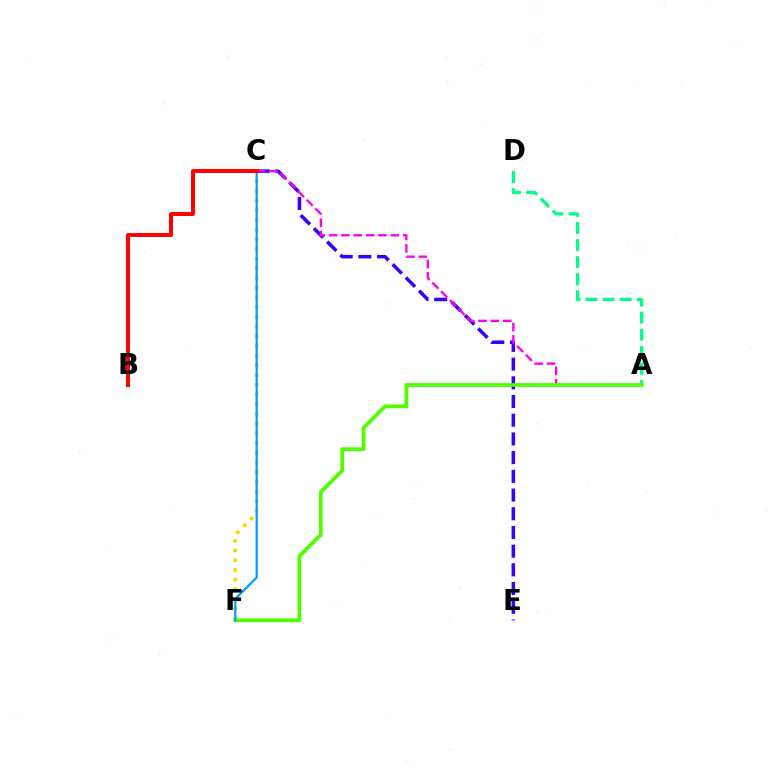{('C', 'E'): [{'color': '#3700ff', 'line_style': 'dashed', 'thickness': 2.54}], ('A', 'C'): [{'color': '#ff00ed', 'line_style': 'dashed', 'thickness': 1.68}], ('C', 'F'): [{'color': '#ffd500', 'line_style': 'dotted', 'thickness': 2.64}, {'color': '#009eff', 'line_style': 'solid', 'thickness': 1.59}], ('A', 'D'): [{'color': '#00ff86', 'line_style': 'dashed', 'thickness': 2.32}], ('A', 'F'): [{'color': '#4fff00', 'line_style': 'solid', 'thickness': 2.68}], ('B', 'C'): [{'color': '#ff0000', 'line_style': 'solid', 'thickness': 2.84}]}